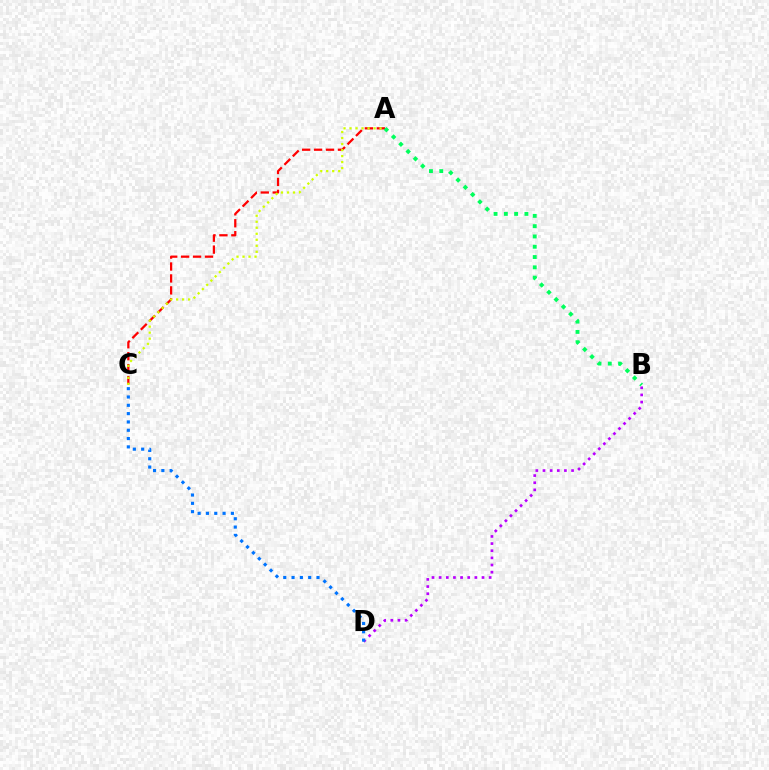{('B', 'D'): [{'color': '#b900ff', 'line_style': 'dotted', 'thickness': 1.94}], ('A', 'C'): [{'color': '#ff0000', 'line_style': 'dashed', 'thickness': 1.62}, {'color': '#d1ff00', 'line_style': 'dotted', 'thickness': 1.63}], ('C', 'D'): [{'color': '#0074ff', 'line_style': 'dotted', 'thickness': 2.26}], ('A', 'B'): [{'color': '#00ff5c', 'line_style': 'dotted', 'thickness': 2.8}]}